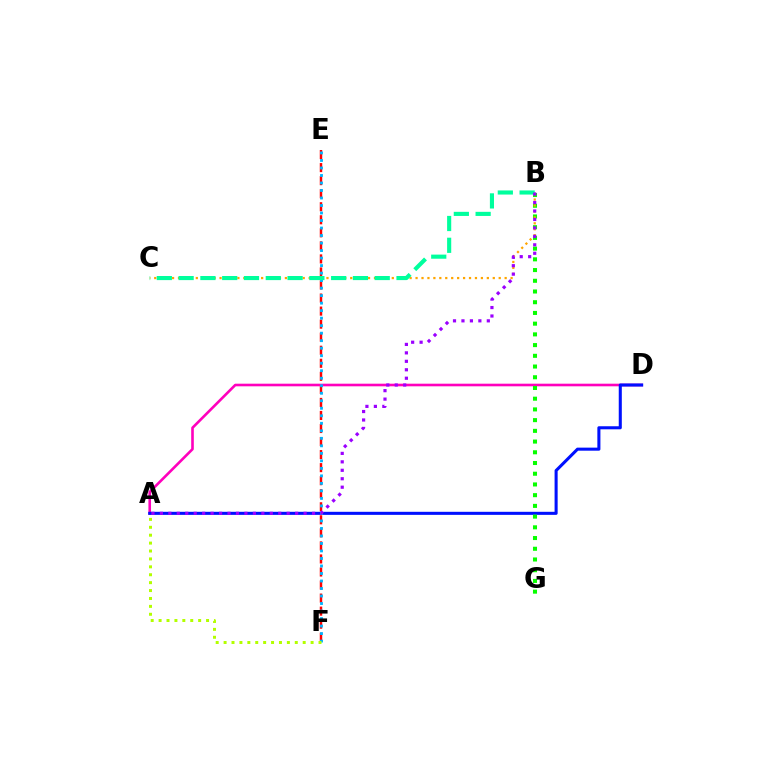{('E', 'F'): [{'color': '#ff0000', 'line_style': 'dashed', 'thickness': 1.77}, {'color': '#00b5ff', 'line_style': 'dotted', 'thickness': 2.04}], ('A', 'D'): [{'color': '#ff00bd', 'line_style': 'solid', 'thickness': 1.89}, {'color': '#0010ff', 'line_style': 'solid', 'thickness': 2.2}], ('B', 'G'): [{'color': '#08ff00', 'line_style': 'dotted', 'thickness': 2.91}], ('B', 'C'): [{'color': '#ffa500', 'line_style': 'dotted', 'thickness': 1.61}, {'color': '#00ff9d', 'line_style': 'dashed', 'thickness': 2.96}], ('A', 'F'): [{'color': '#b3ff00', 'line_style': 'dotted', 'thickness': 2.15}], ('A', 'B'): [{'color': '#9b00ff', 'line_style': 'dotted', 'thickness': 2.3}]}